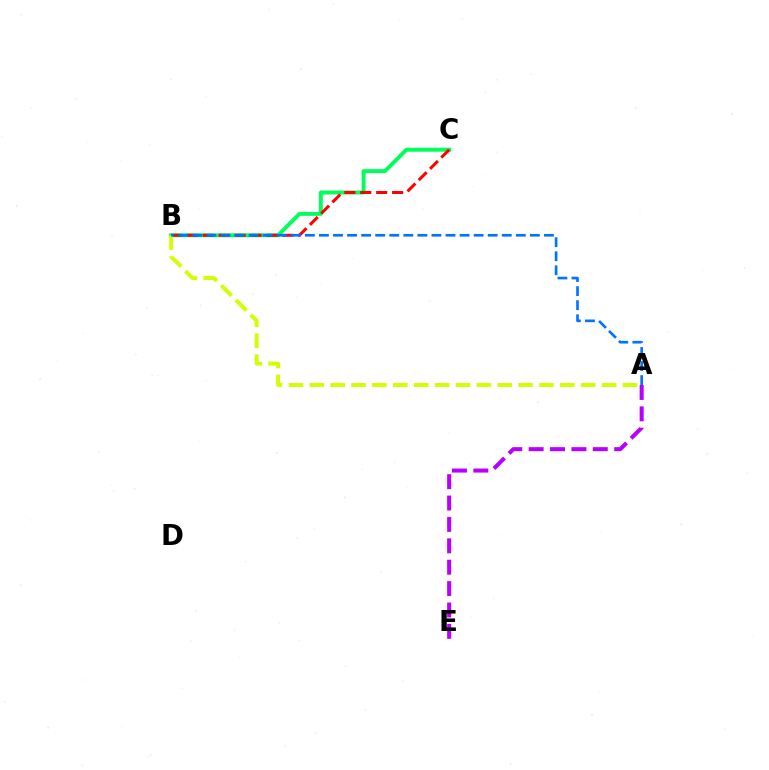{('A', 'E'): [{'color': '#b900ff', 'line_style': 'dashed', 'thickness': 2.91}], ('B', 'C'): [{'color': '#00ff5c', 'line_style': 'solid', 'thickness': 2.85}, {'color': '#ff0000', 'line_style': 'dashed', 'thickness': 2.16}], ('A', 'B'): [{'color': '#d1ff00', 'line_style': 'dashed', 'thickness': 2.84}, {'color': '#0074ff', 'line_style': 'dashed', 'thickness': 1.91}]}